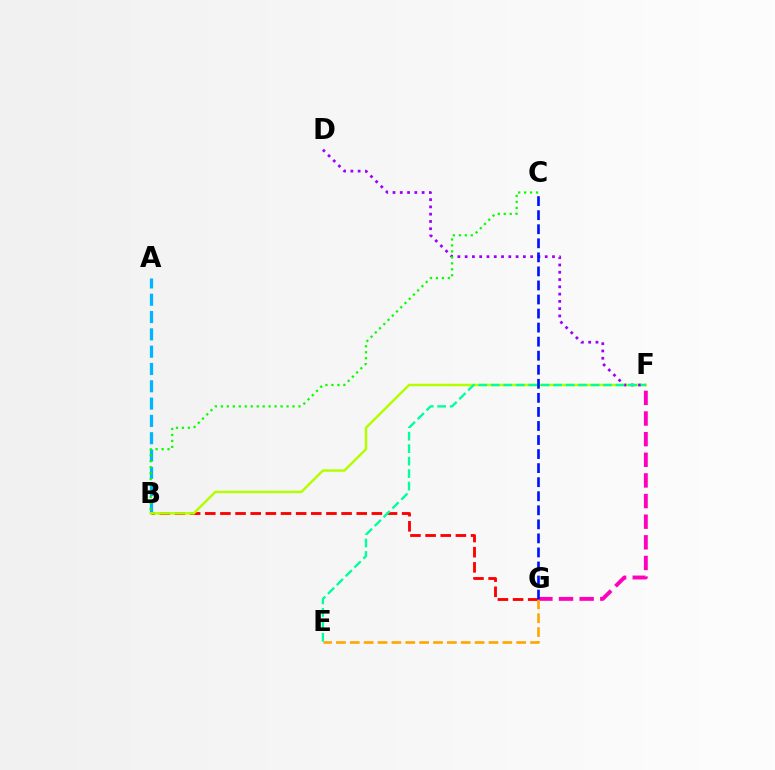{('F', 'G'): [{'color': '#ff00bd', 'line_style': 'dashed', 'thickness': 2.8}], ('A', 'B'): [{'color': '#00b5ff', 'line_style': 'dashed', 'thickness': 2.35}], ('B', 'G'): [{'color': '#ff0000', 'line_style': 'dashed', 'thickness': 2.06}], ('B', 'F'): [{'color': '#b3ff00', 'line_style': 'solid', 'thickness': 1.79}], ('E', 'G'): [{'color': '#ffa500', 'line_style': 'dashed', 'thickness': 1.88}], ('D', 'F'): [{'color': '#9b00ff', 'line_style': 'dotted', 'thickness': 1.98}], ('C', 'G'): [{'color': '#0010ff', 'line_style': 'dashed', 'thickness': 1.91}], ('B', 'C'): [{'color': '#08ff00', 'line_style': 'dotted', 'thickness': 1.62}], ('E', 'F'): [{'color': '#00ff9d', 'line_style': 'dashed', 'thickness': 1.69}]}